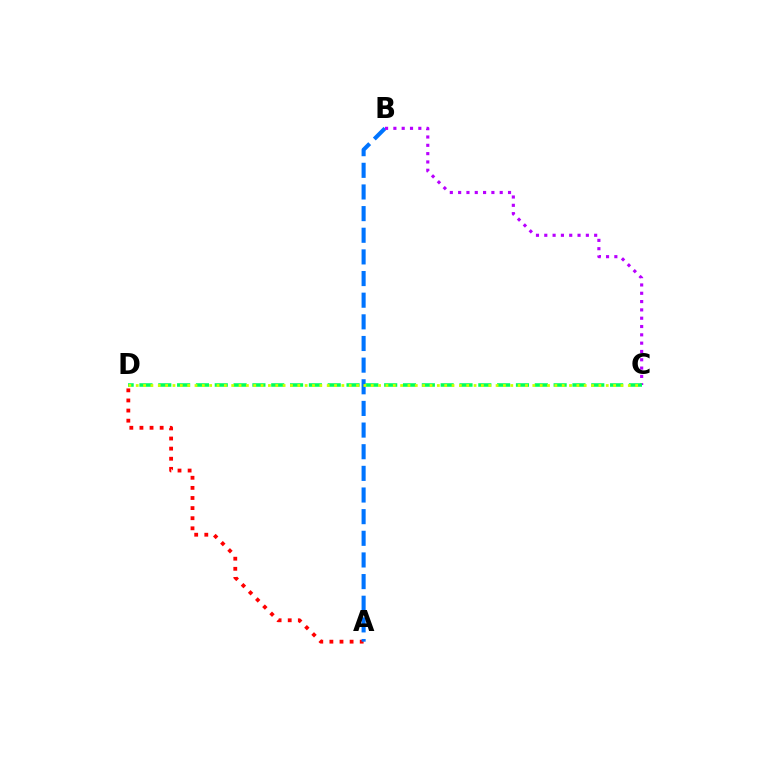{('A', 'D'): [{'color': '#ff0000', 'line_style': 'dotted', 'thickness': 2.75}], ('A', 'B'): [{'color': '#0074ff', 'line_style': 'dashed', 'thickness': 2.94}], ('B', 'C'): [{'color': '#b900ff', 'line_style': 'dotted', 'thickness': 2.26}], ('C', 'D'): [{'color': '#00ff5c', 'line_style': 'dashed', 'thickness': 2.56}, {'color': '#d1ff00', 'line_style': 'dotted', 'thickness': 2.0}]}